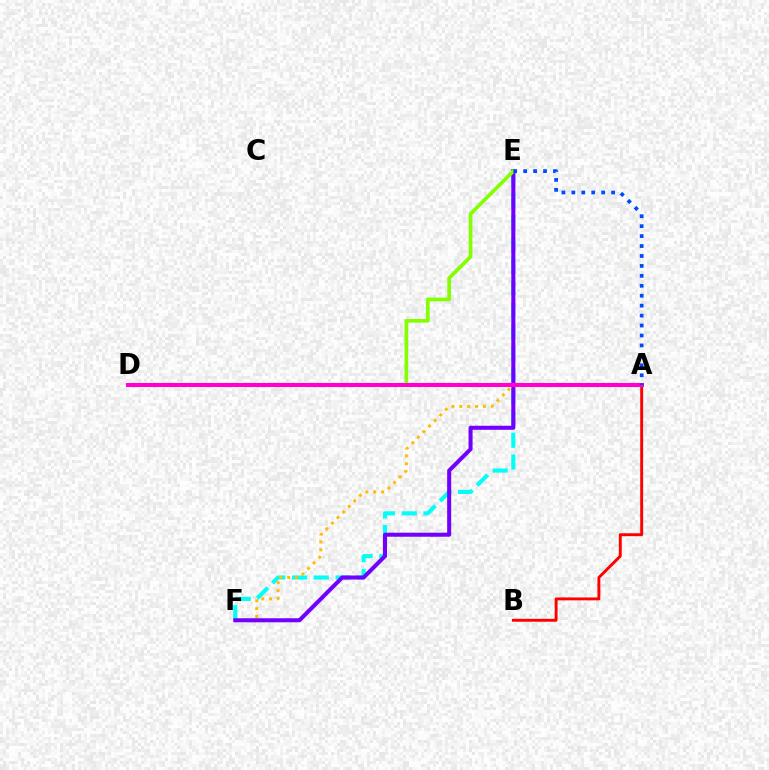{('A', 'D'): [{'color': '#00ff39', 'line_style': 'dashed', 'thickness': 1.86}, {'color': '#ff00cf', 'line_style': 'solid', 'thickness': 2.92}], ('E', 'F'): [{'color': '#00fff6', 'line_style': 'dashed', 'thickness': 2.95}, {'color': '#7200ff', 'line_style': 'solid', 'thickness': 2.91}], ('A', 'F'): [{'color': '#ffbd00', 'line_style': 'dotted', 'thickness': 2.14}], ('A', 'B'): [{'color': '#ff0000', 'line_style': 'solid', 'thickness': 2.09}], ('D', 'E'): [{'color': '#84ff00', 'line_style': 'solid', 'thickness': 2.64}], ('A', 'E'): [{'color': '#004bff', 'line_style': 'dotted', 'thickness': 2.7}]}